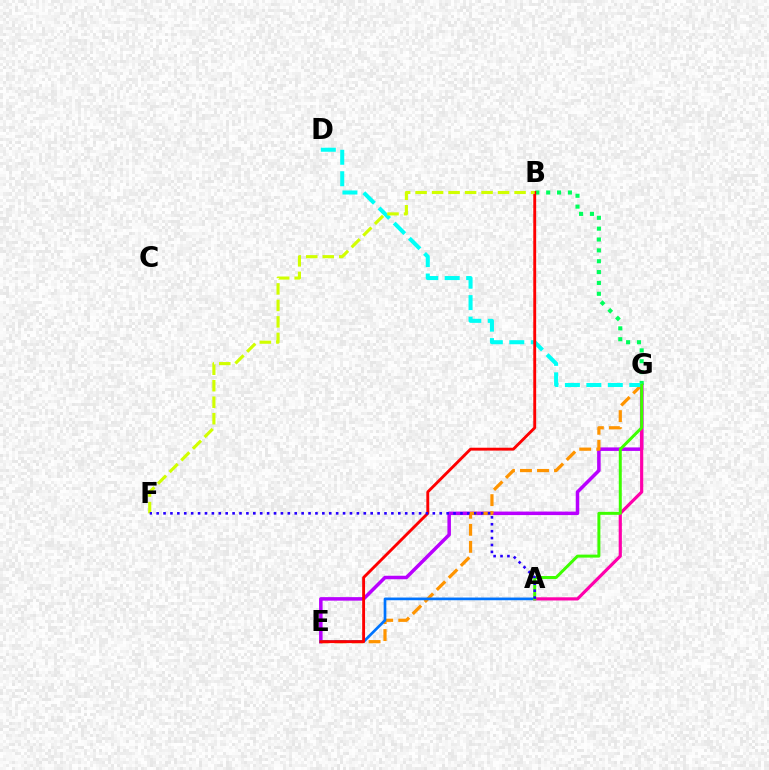{('E', 'G'): [{'color': '#b900ff', 'line_style': 'solid', 'thickness': 2.53}, {'color': '#ff9400', 'line_style': 'dashed', 'thickness': 2.31}], ('A', 'E'): [{'color': '#0074ff', 'line_style': 'solid', 'thickness': 1.94}], ('A', 'G'): [{'color': '#ff00ac', 'line_style': 'solid', 'thickness': 2.29}, {'color': '#3dff00', 'line_style': 'solid', 'thickness': 2.15}], ('B', 'G'): [{'color': '#00ff5c', 'line_style': 'dotted', 'thickness': 2.95}], ('D', 'G'): [{'color': '#00fff6', 'line_style': 'dashed', 'thickness': 2.92}], ('B', 'E'): [{'color': '#ff0000', 'line_style': 'solid', 'thickness': 2.07}], ('B', 'F'): [{'color': '#d1ff00', 'line_style': 'dashed', 'thickness': 2.24}], ('A', 'F'): [{'color': '#2500ff', 'line_style': 'dotted', 'thickness': 1.88}]}